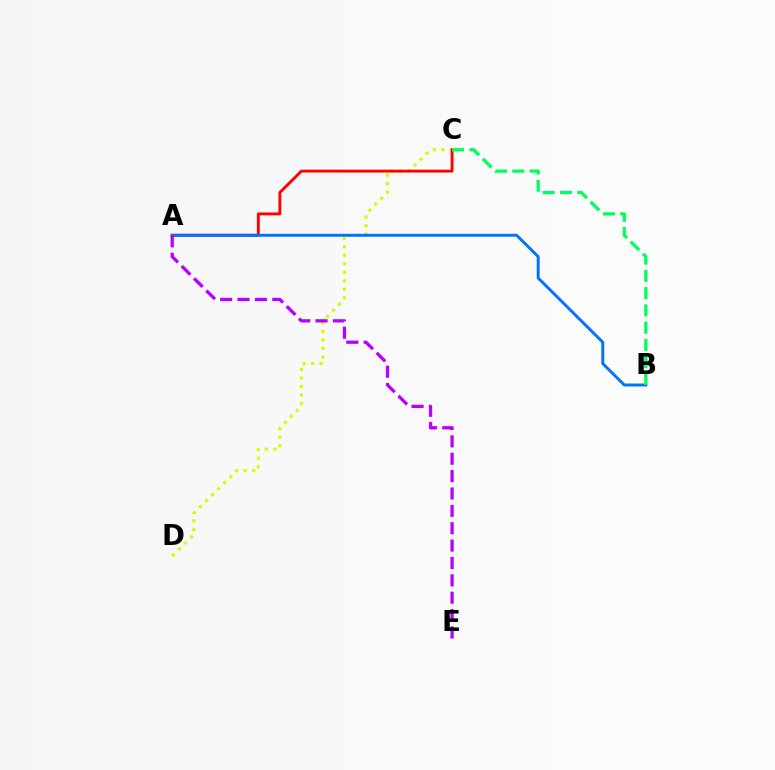{('C', 'D'): [{'color': '#d1ff00', 'line_style': 'dotted', 'thickness': 2.31}], ('A', 'C'): [{'color': '#ff0000', 'line_style': 'solid', 'thickness': 2.07}], ('A', 'B'): [{'color': '#0074ff', 'line_style': 'solid', 'thickness': 2.12}], ('B', 'C'): [{'color': '#00ff5c', 'line_style': 'dashed', 'thickness': 2.34}], ('A', 'E'): [{'color': '#b900ff', 'line_style': 'dashed', 'thickness': 2.36}]}